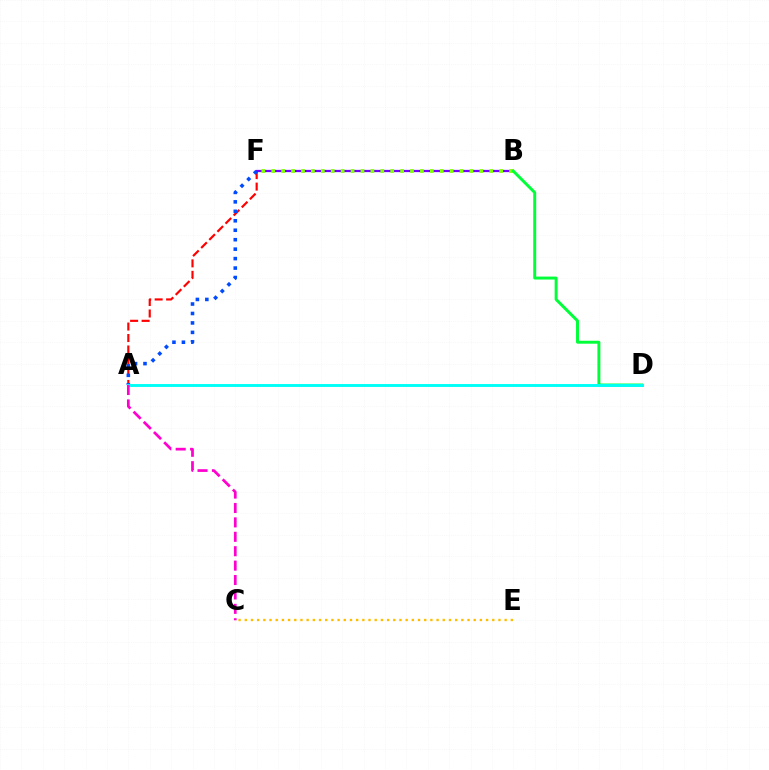{('A', 'F'): [{'color': '#ff0000', 'line_style': 'dashed', 'thickness': 1.56}, {'color': '#004bff', 'line_style': 'dotted', 'thickness': 2.57}], ('B', 'F'): [{'color': '#7200ff', 'line_style': 'solid', 'thickness': 1.62}, {'color': '#84ff00', 'line_style': 'dotted', 'thickness': 2.69}], ('B', 'D'): [{'color': '#00ff39', 'line_style': 'solid', 'thickness': 2.13}], ('A', 'D'): [{'color': '#00fff6', 'line_style': 'solid', 'thickness': 2.09}], ('A', 'C'): [{'color': '#ff00cf', 'line_style': 'dashed', 'thickness': 1.96}], ('C', 'E'): [{'color': '#ffbd00', 'line_style': 'dotted', 'thickness': 1.68}]}